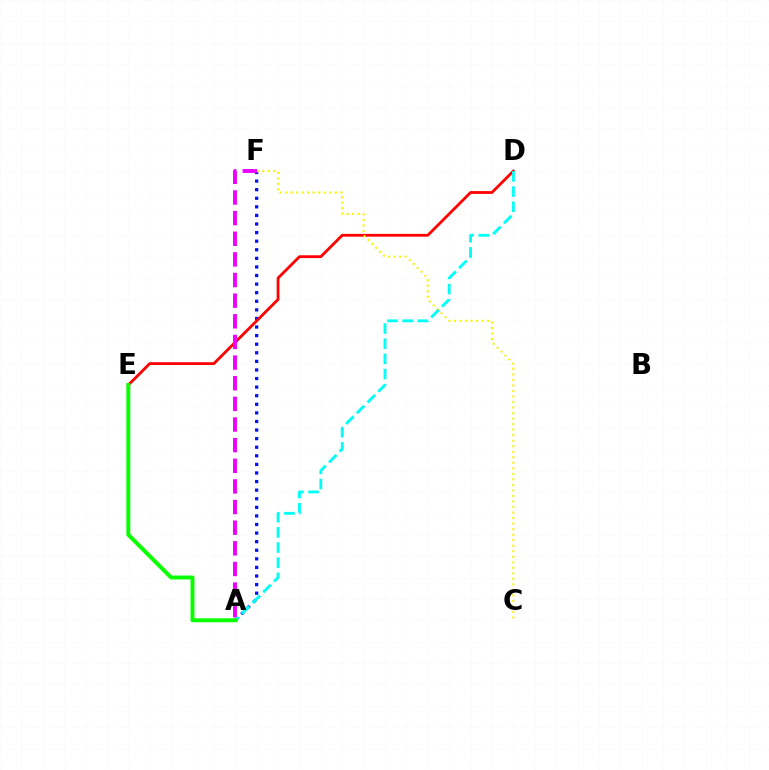{('A', 'F'): [{'color': '#0010ff', 'line_style': 'dotted', 'thickness': 2.33}, {'color': '#ee00ff', 'line_style': 'dashed', 'thickness': 2.8}], ('D', 'E'): [{'color': '#ff0000', 'line_style': 'solid', 'thickness': 2.01}], ('C', 'F'): [{'color': '#fcf500', 'line_style': 'dotted', 'thickness': 1.5}], ('A', 'D'): [{'color': '#00fff6', 'line_style': 'dashed', 'thickness': 2.06}], ('A', 'E'): [{'color': '#08ff00', 'line_style': 'solid', 'thickness': 2.84}]}